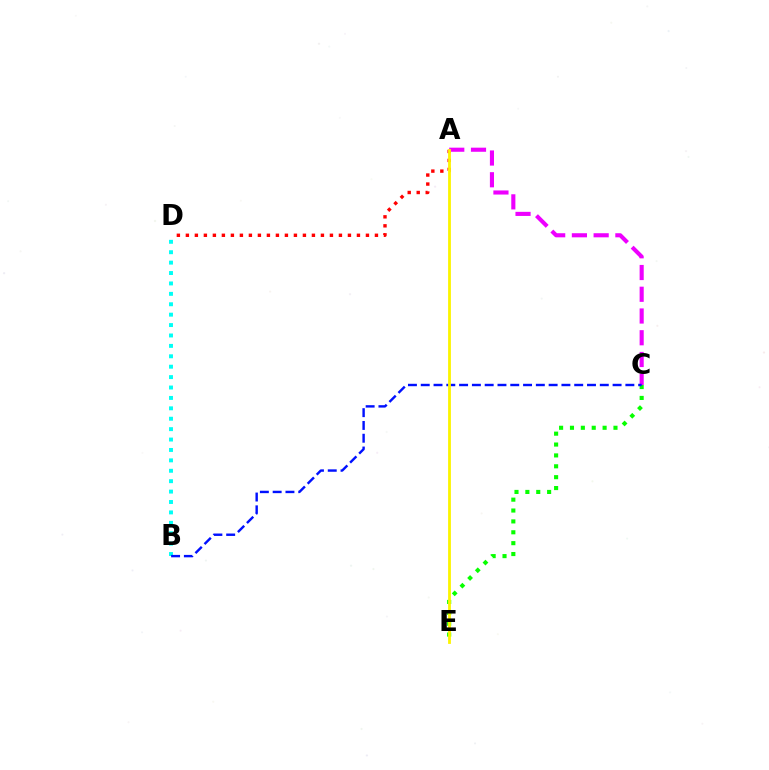{('B', 'D'): [{'color': '#00fff6', 'line_style': 'dotted', 'thickness': 2.83}], ('A', 'D'): [{'color': '#ff0000', 'line_style': 'dotted', 'thickness': 2.45}], ('A', 'C'): [{'color': '#ee00ff', 'line_style': 'dashed', 'thickness': 2.95}], ('C', 'E'): [{'color': '#08ff00', 'line_style': 'dotted', 'thickness': 2.96}], ('B', 'C'): [{'color': '#0010ff', 'line_style': 'dashed', 'thickness': 1.74}], ('A', 'E'): [{'color': '#fcf500', 'line_style': 'solid', 'thickness': 2.02}]}